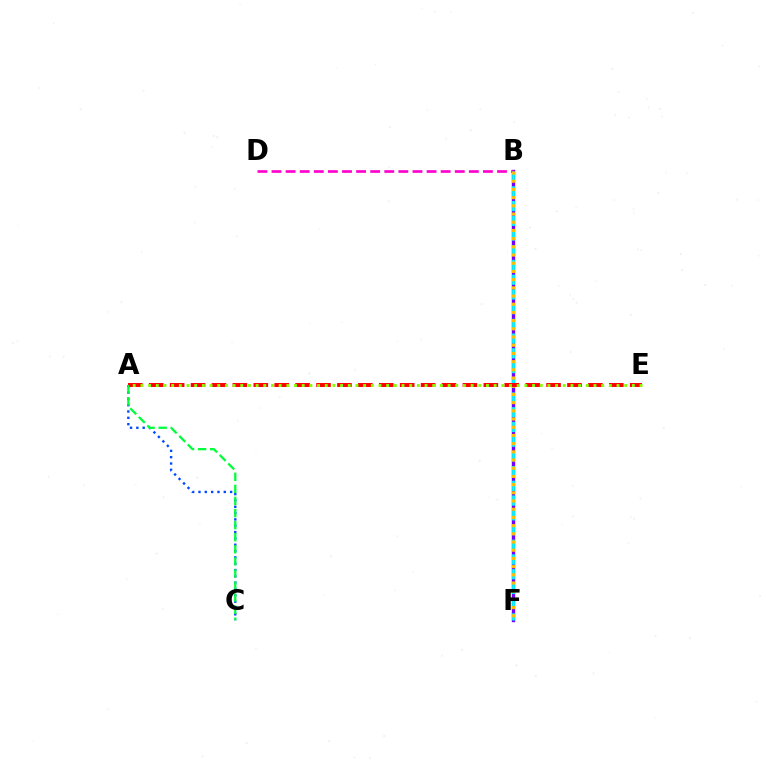{('B', 'F'): [{'color': '#7200ff', 'line_style': 'solid', 'thickness': 2.44}, {'color': '#00fff6', 'line_style': 'dashed', 'thickness': 2.0}, {'color': '#ffbd00', 'line_style': 'dotted', 'thickness': 2.23}], ('B', 'D'): [{'color': '#ff00cf', 'line_style': 'dashed', 'thickness': 1.91}], ('A', 'C'): [{'color': '#004bff', 'line_style': 'dotted', 'thickness': 1.72}, {'color': '#00ff39', 'line_style': 'dashed', 'thickness': 1.64}], ('A', 'E'): [{'color': '#ff0000', 'line_style': 'dashed', 'thickness': 2.84}, {'color': '#84ff00', 'line_style': 'dotted', 'thickness': 2.09}]}